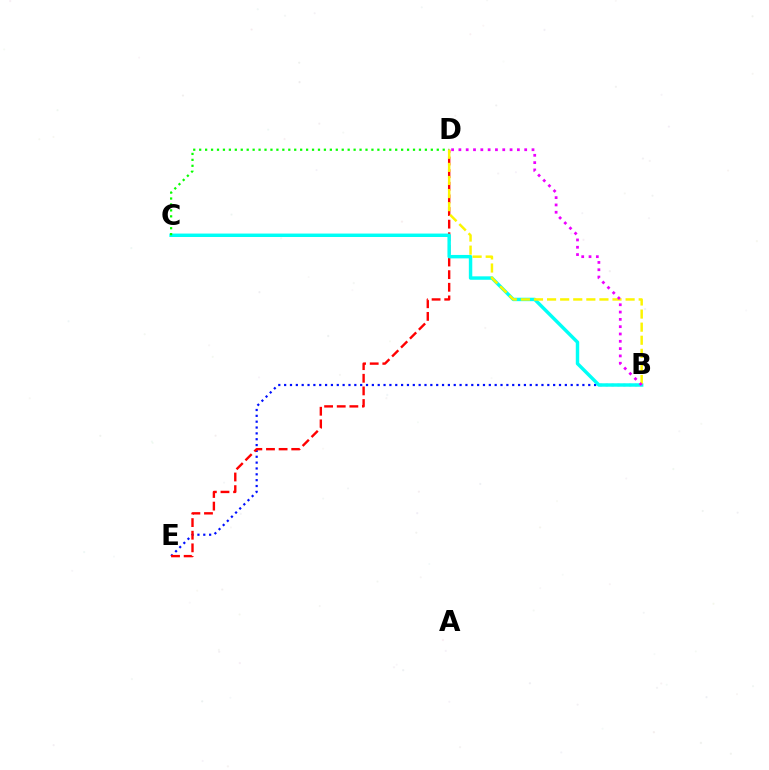{('B', 'E'): [{'color': '#0010ff', 'line_style': 'dotted', 'thickness': 1.59}], ('D', 'E'): [{'color': '#ff0000', 'line_style': 'dashed', 'thickness': 1.72}], ('B', 'C'): [{'color': '#00fff6', 'line_style': 'solid', 'thickness': 2.48}], ('C', 'D'): [{'color': '#08ff00', 'line_style': 'dotted', 'thickness': 1.61}], ('B', 'D'): [{'color': '#fcf500', 'line_style': 'dashed', 'thickness': 1.78}, {'color': '#ee00ff', 'line_style': 'dotted', 'thickness': 1.99}]}